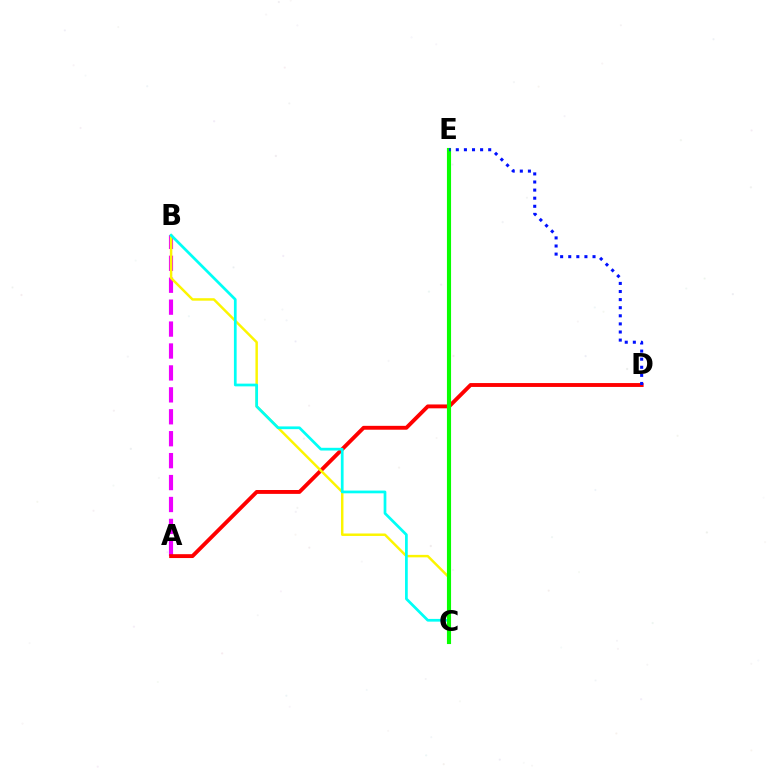{('A', 'B'): [{'color': '#ee00ff', 'line_style': 'dashed', 'thickness': 2.98}], ('A', 'D'): [{'color': '#ff0000', 'line_style': 'solid', 'thickness': 2.79}], ('B', 'C'): [{'color': '#fcf500', 'line_style': 'solid', 'thickness': 1.77}, {'color': '#00fff6', 'line_style': 'solid', 'thickness': 1.96}], ('C', 'E'): [{'color': '#08ff00', 'line_style': 'solid', 'thickness': 2.96}], ('D', 'E'): [{'color': '#0010ff', 'line_style': 'dotted', 'thickness': 2.2}]}